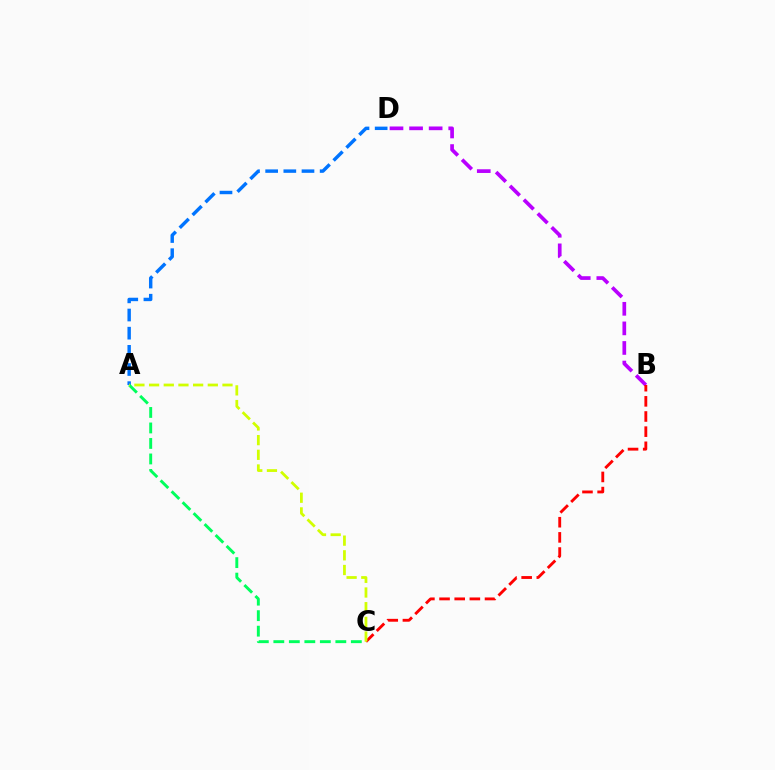{('B', 'D'): [{'color': '#b900ff', 'line_style': 'dashed', 'thickness': 2.66}], ('A', 'D'): [{'color': '#0074ff', 'line_style': 'dashed', 'thickness': 2.47}], ('B', 'C'): [{'color': '#ff0000', 'line_style': 'dashed', 'thickness': 2.06}], ('A', 'C'): [{'color': '#00ff5c', 'line_style': 'dashed', 'thickness': 2.11}, {'color': '#d1ff00', 'line_style': 'dashed', 'thickness': 1.99}]}